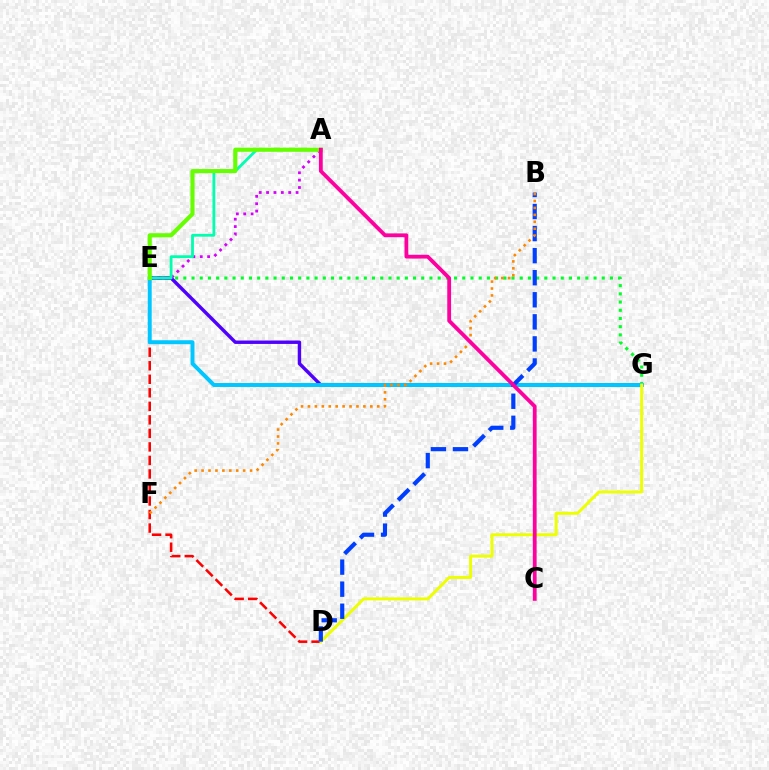{('D', 'E'): [{'color': '#ff0000', 'line_style': 'dashed', 'thickness': 1.84}], ('E', 'G'): [{'color': '#00ff27', 'line_style': 'dotted', 'thickness': 2.23}, {'color': '#4f00ff', 'line_style': 'solid', 'thickness': 2.46}, {'color': '#00c7ff', 'line_style': 'solid', 'thickness': 2.84}], ('A', 'E'): [{'color': '#d600ff', 'line_style': 'dotted', 'thickness': 2.0}, {'color': '#00ffaf', 'line_style': 'solid', 'thickness': 2.01}, {'color': '#66ff00', 'line_style': 'solid', 'thickness': 2.96}], ('D', 'G'): [{'color': '#eeff00', 'line_style': 'solid', 'thickness': 2.11}], ('B', 'D'): [{'color': '#003fff', 'line_style': 'dashed', 'thickness': 3.0}], ('B', 'F'): [{'color': '#ff8800', 'line_style': 'dotted', 'thickness': 1.88}], ('A', 'C'): [{'color': '#ff00a0', 'line_style': 'solid', 'thickness': 2.74}]}